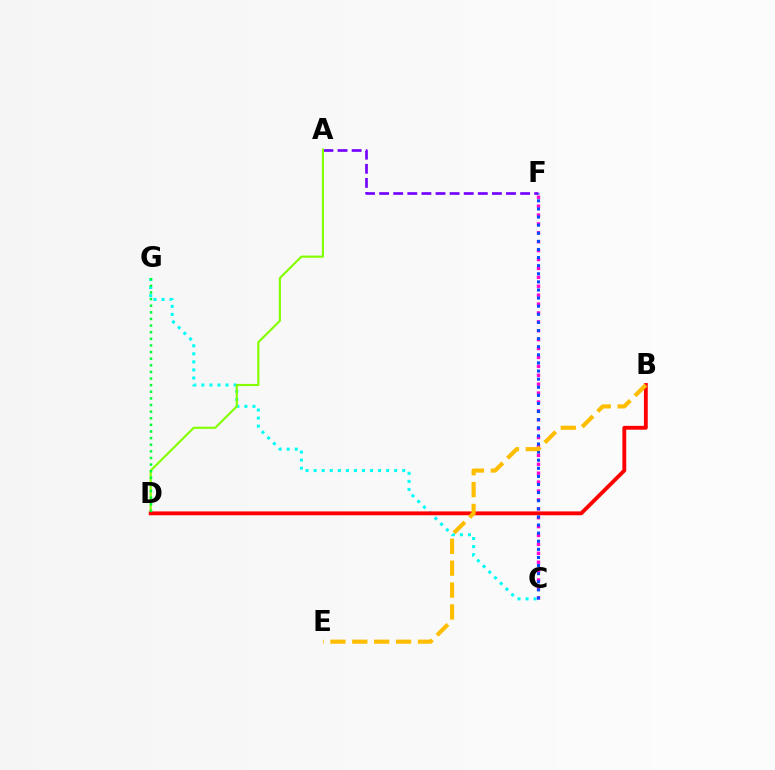{('C', 'G'): [{'color': '#00fff6', 'line_style': 'dotted', 'thickness': 2.19}], ('C', 'F'): [{'color': '#ff00cf', 'line_style': 'dotted', 'thickness': 2.42}, {'color': '#004bff', 'line_style': 'dotted', 'thickness': 2.2}], ('A', 'F'): [{'color': '#7200ff', 'line_style': 'dashed', 'thickness': 1.92}], ('A', 'D'): [{'color': '#84ff00', 'line_style': 'solid', 'thickness': 1.55}], ('B', 'D'): [{'color': '#ff0000', 'line_style': 'solid', 'thickness': 2.77}], ('D', 'G'): [{'color': '#00ff39', 'line_style': 'dotted', 'thickness': 1.8}], ('B', 'E'): [{'color': '#ffbd00', 'line_style': 'dashed', 'thickness': 2.97}]}